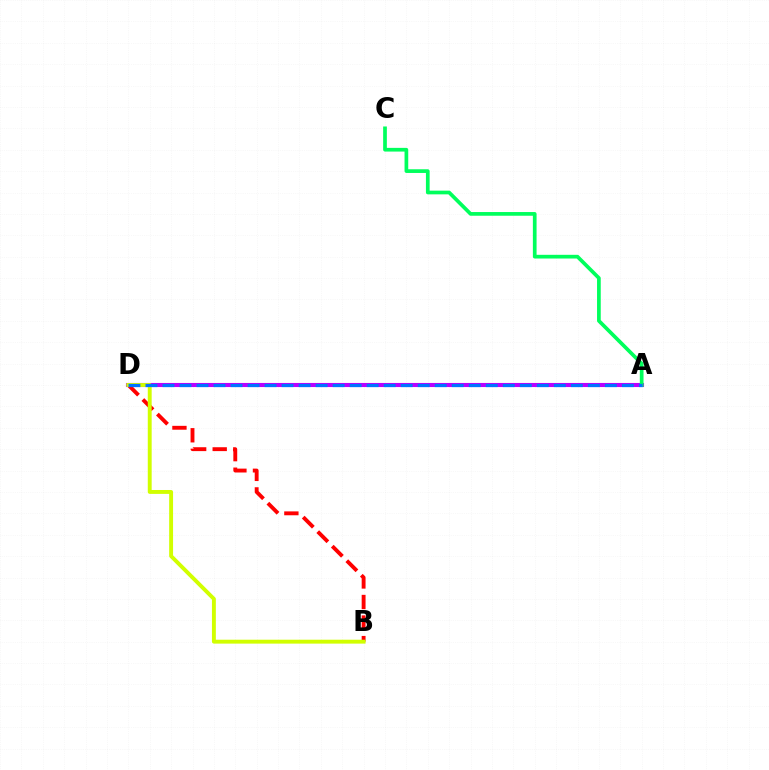{('B', 'D'): [{'color': '#ff0000', 'line_style': 'dashed', 'thickness': 2.79}, {'color': '#d1ff00', 'line_style': 'solid', 'thickness': 2.81}], ('A', 'D'): [{'color': '#b900ff', 'line_style': 'solid', 'thickness': 2.95}, {'color': '#0074ff', 'line_style': 'dashed', 'thickness': 2.31}], ('A', 'C'): [{'color': '#00ff5c', 'line_style': 'solid', 'thickness': 2.67}]}